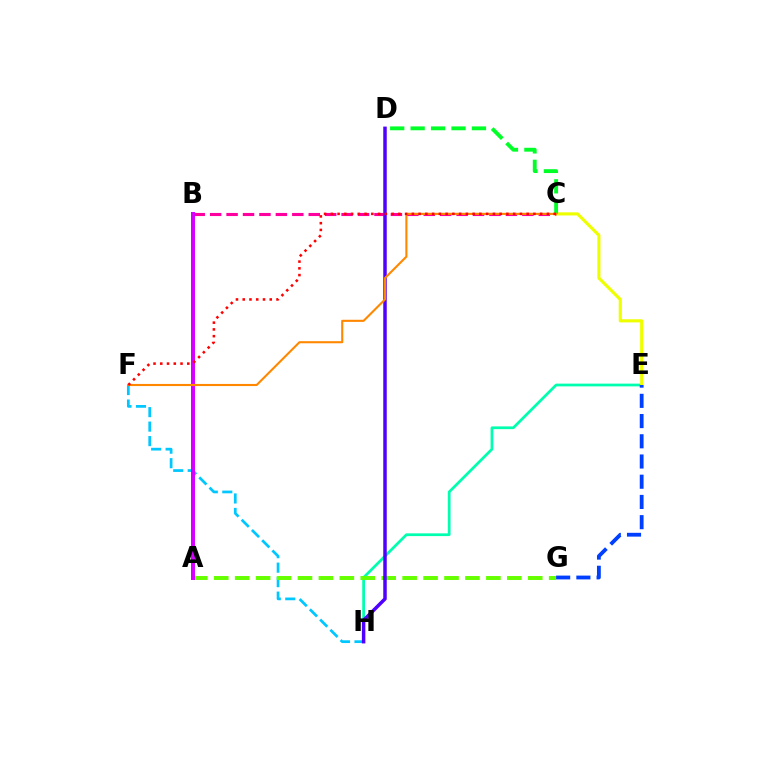{('B', 'C'): [{'color': '#ff00a0', 'line_style': 'dashed', 'thickness': 2.23}], ('F', 'H'): [{'color': '#00c7ff', 'line_style': 'dashed', 'thickness': 1.97}], ('E', 'H'): [{'color': '#00ffaf', 'line_style': 'solid', 'thickness': 1.97}], ('A', 'G'): [{'color': '#66ff00', 'line_style': 'dashed', 'thickness': 2.84}], ('A', 'B'): [{'color': '#d600ff', 'line_style': 'solid', 'thickness': 2.87}], ('D', 'H'): [{'color': '#4f00ff', 'line_style': 'solid', 'thickness': 2.51}], ('C', 'E'): [{'color': '#eeff00', 'line_style': 'solid', 'thickness': 2.25}], ('C', 'D'): [{'color': '#00ff27', 'line_style': 'dashed', 'thickness': 2.78}], ('C', 'F'): [{'color': '#ff8800', 'line_style': 'solid', 'thickness': 1.52}, {'color': '#ff0000', 'line_style': 'dotted', 'thickness': 1.83}], ('E', 'G'): [{'color': '#003fff', 'line_style': 'dashed', 'thickness': 2.75}]}